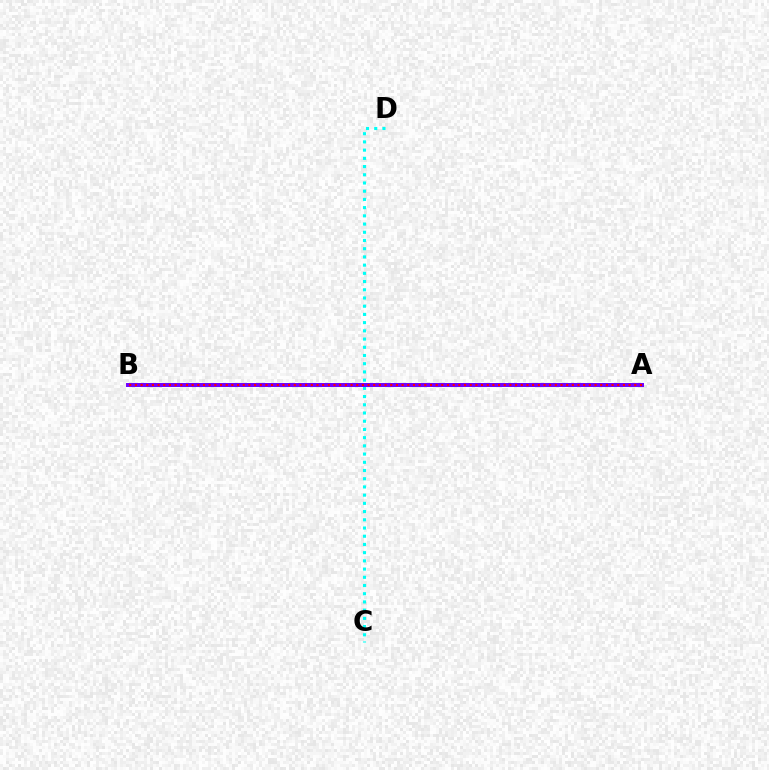{('C', 'D'): [{'color': '#00fff6', 'line_style': 'dotted', 'thickness': 2.23}], ('A', 'B'): [{'color': '#84ff00', 'line_style': 'dashed', 'thickness': 2.57}, {'color': '#7200ff', 'line_style': 'solid', 'thickness': 2.86}, {'color': '#ff0000', 'line_style': 'dotted', 'thickness': 1.54}]}